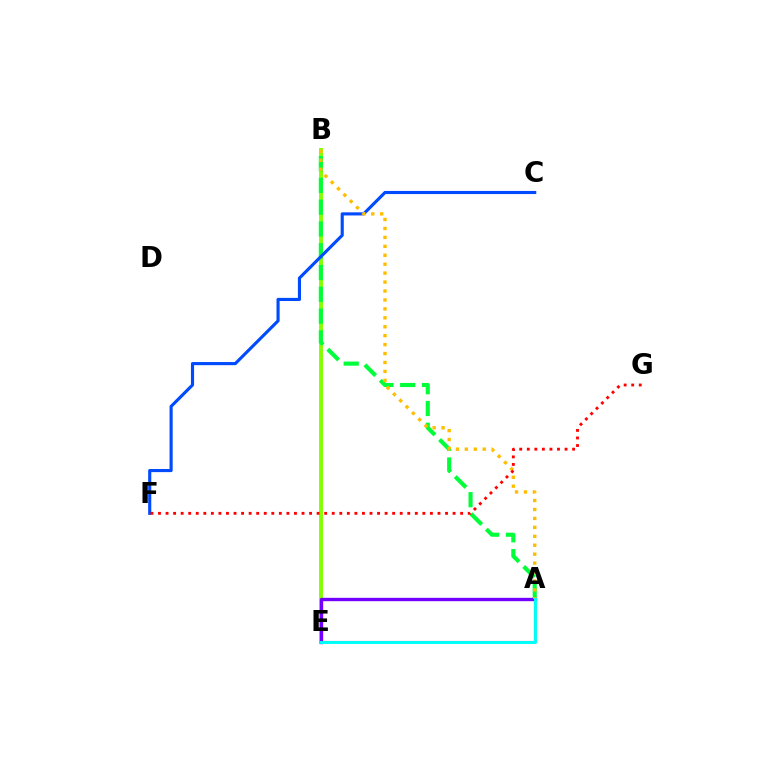{('A', 'E'): [{'color': '#ff00cf', 'line_style': 'solid', 'thickness': 1.53}, {'color': '#7200ff', 'line_style': 'solid', 'thickness': 2.43}, {'color': '#00fff6', 'line_style': 'solid', 'thickness': 2.13}], ('B', 'E'): [{'color': '#84ff00', 'line_style': 'solid', 'thickness': 2.8}], ('A', 'B'): [{'color': '#00ff39', 'line_style': 'dashed', 'thickness': 2.96}, {'color': '#ffbd00', 'line_style': 'dotted', 'thickness': 2.43}], ('C', 'F'): [{'color': '#004bff', 'line_style': 'solid', 'thickness': 2.25}], ('F', 'G'): [{'color': '#ff0000', 'line_style': 'dotted', 'thickness': 2.05}]}